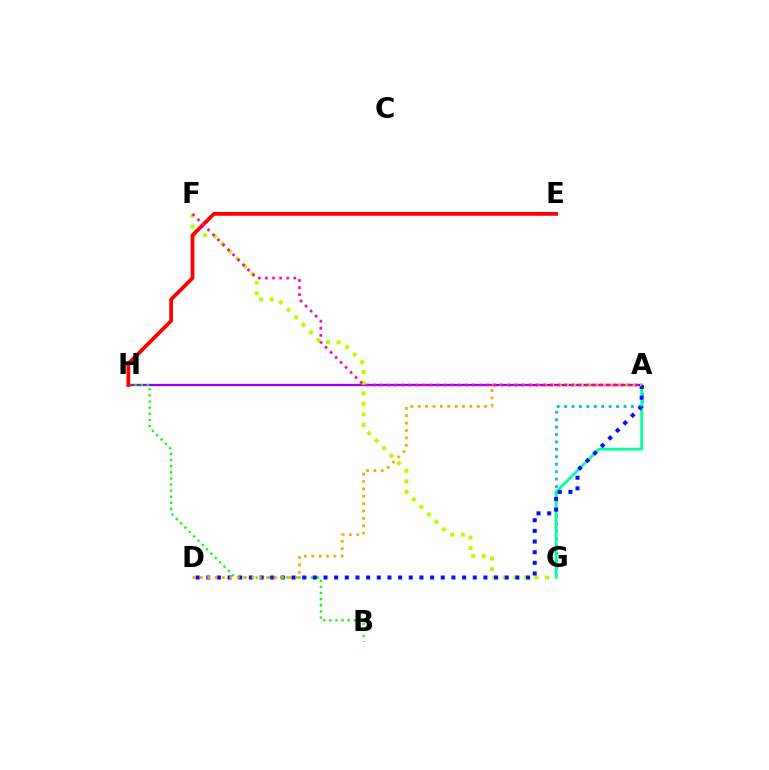{('A', 'H'): [{'color': '#9b00ff', 'line_style': 'solid', 'thickness': 1.64}], ('A', 'G'): [{'color': '#00b5ff', 'line_style': 'dotted', 'thickness': 2.02}, {'color': '#00ff9d', 'line_style': 'solid', 'thickness': 1.99}], ('B', 'H'): [{'color': '#08ff00', 'line_style': 'dotted', 'thickness': 1.66}], ('F', 'G'): [{'color': '#b3ff00', 'line_style': 'dotted', 'thickness': 2.88}], ('A', 'D'): [{'color': '#0010ff', 'line_style': 'dotted', 'thickness': 2.9}, {'color': '#ffa500', 'line_style': 'dotted', 'thickness': 2.01}], ('E', 'H'): [{'color': '#ff0000', 'line_style': 'solid', 'thickness': 2.7}], ('A', 'F'): [{'color': '#ff00bd', 'line_style': 'dotted', 'thickness': 1.93}]}